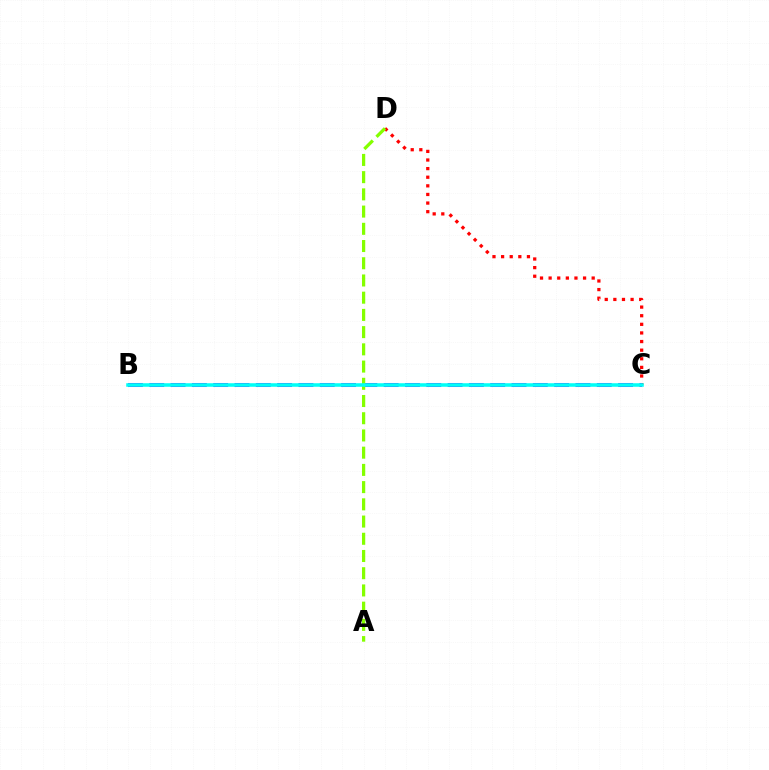{('C', 'D'): [{'color': '#ff0000', 'line_style': 'dotted', 'thickness': 2.34}], ('B', 'C'): [{'color': '#7200ff', 'line_style': 'dashed', 'thickness': 2.89}, {'color': '#00fff6', 'line_style': 'solid', 'thickness': 2.55}], ('A', 'D'): [{'color': '#84ff00', 'line_style': 'dashed', 'thickness': 2.34}]}